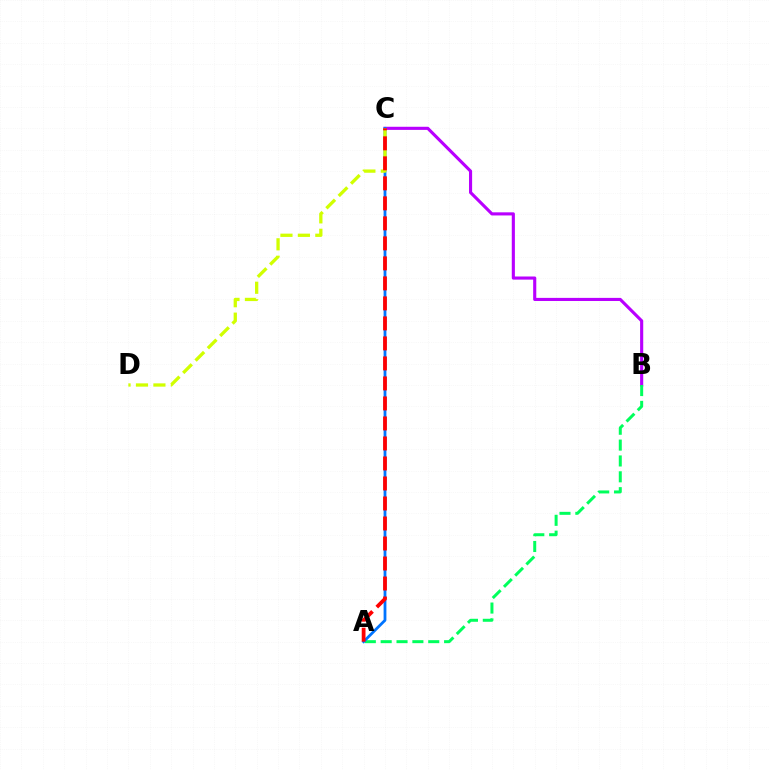{('B', 'C'): [{'color': '#b900ff', 'line_style': 'solid', 'thickness': 2.25}], ('A', 'B'): [{'color': '#00ff5c', 'line_style': 'dashed', 'thickness': 2.15}], ('A', 'C'): [{'color': '#0074ff', 'line_style': 'solid', 'thickness': 2.01}, {'color': '#ff0000', 'line_style': 'dashed', 'thickness': 2.72}], ('C', 'D'): [{'color': '#d1ff00', 'line_style': 'dashed', 'thickness': 2.37}]}